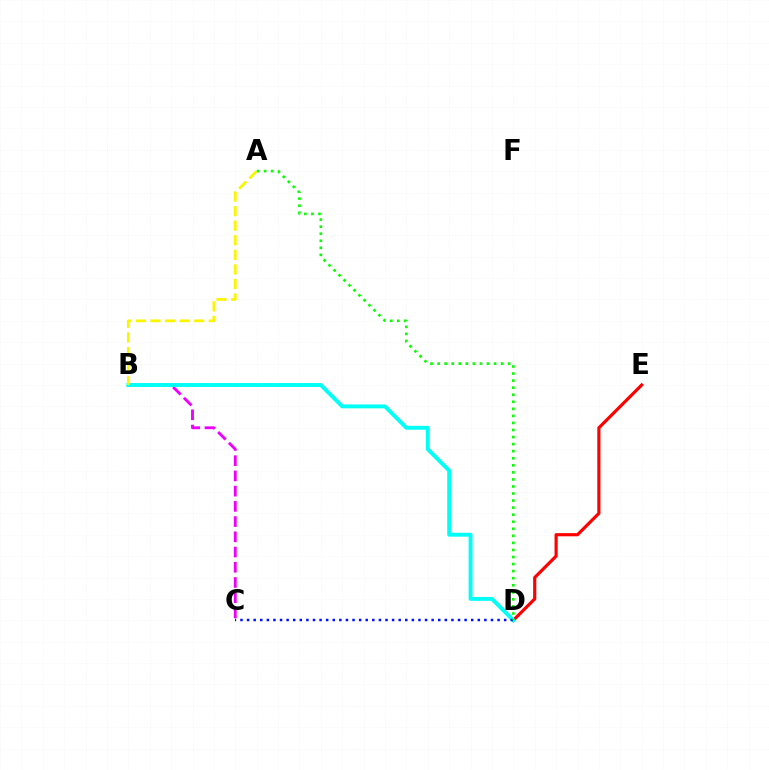{('D', 'E'): [{'color': '#ff0000', 'line_style': 'solid', 'thickness': 2.27}], ('B', 'C'): [{'color': '#ee00ff', 'line_style': 'dashed', 'thickness': 2.07}], ('B', 'D'): [{'color': '#00fff6', 'line_style': 'solid', 'thickness': 2.81}], ('C', 'D'): [{'color': '#0010ff', 'line_style': 'dotted', 'thickness': 1.79}], ('A', 'D'): [{'color': '#08ff00', 'line_style': 'dotted', 'thickness': 1.92}], ('A', 'B'): [{'color': '#fcf500', 'line_style': 'dashed', 'thickness': 1.98}]}